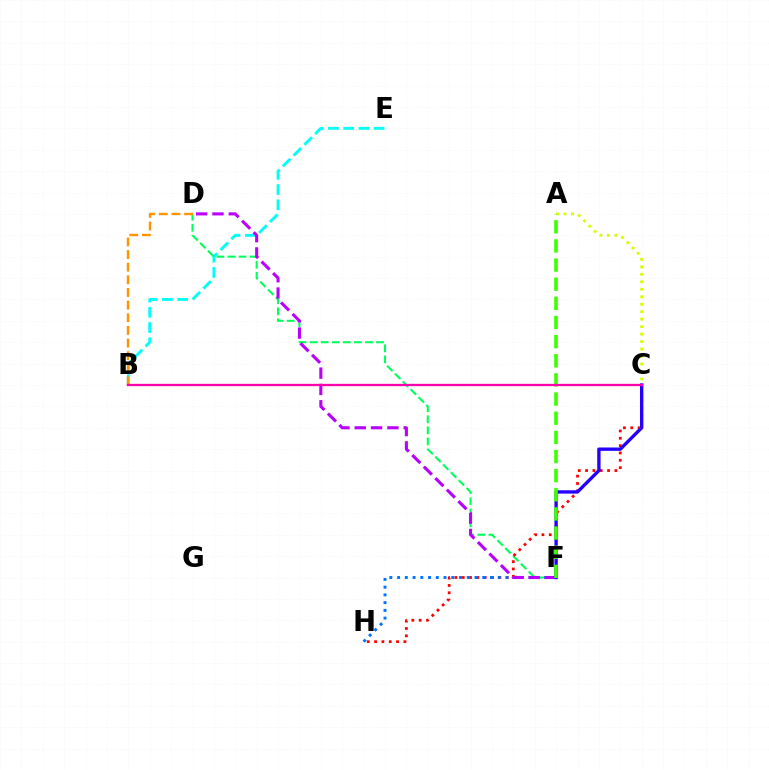{('B', 'E'): [{'color': '#00fff6', 'line_style': 'dashed', 'thickness': 2.07}], ('D', 'F'): [{'color': '#00ff5c', 'line_style': 'dashed', 'thickness': 1.5}, {'color': '#b900ff', 'line_style': 'dashed', 'thickness': 2.22}], ('C', 'H'): [{'color': '#ff0000', 'line_style': 'dotted', 'thickness': 1.99}], ('A', 'C'): [{'color': '#d1ff00', 'line_style': 'dotted', 'thickness': 2.03}], ('B', 'D'): [{'color': '#ff9400', 'line_style': 'dashed', 'thickness': 1.72}], ('F', 'H'): [{'color': '#0074ff', 'line_style': 'dotted', 'thickness': 2.1}], ('C', 'F'): [{'color': '#2500ff', 'line_style': 'solid', 'thickness': 2.41}], ('A', 'F'): [{'color': '#3dff00', 'line_style': 'dashed', 'thickness': 2.6}], ('B', 'C'): [{'color': '#ff00ac', 'line_style': 'solid', 'thickness': 1.66}]}